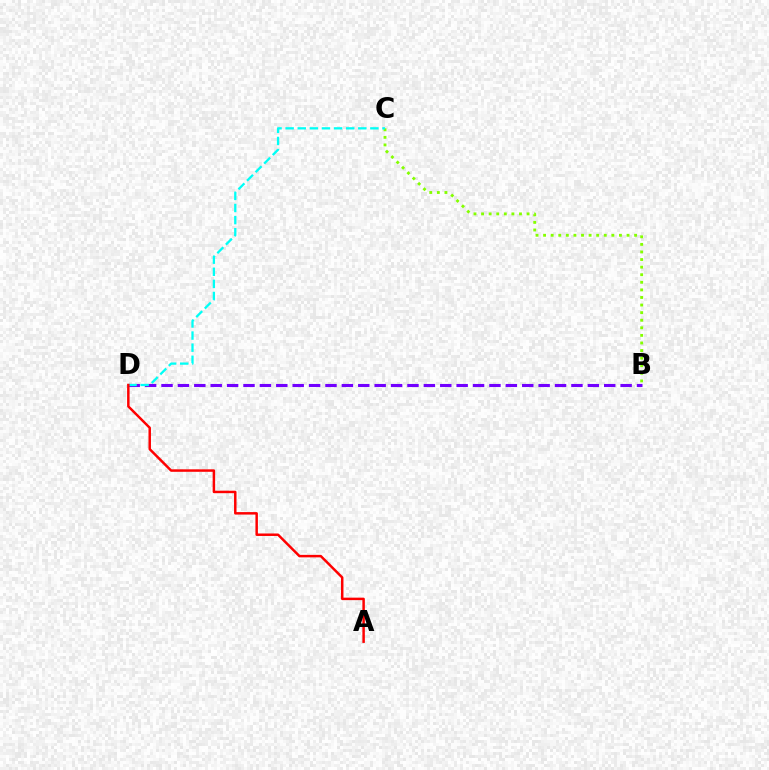{('B', 'D'): [{'color': '#7200ff', 'line_style': 'dashed', 'thickness': 2.23}], ('B', 'C'): [{'color': '#84ff00', 'line_style': 'dotted', 'thickness': 2.06}], ('C', 'D'): [{'color': '#00fff6', 'line_style': 'dashed', 'thickness': 1.64}], ('A', 'D'): [{'color': '#ff0000', 'line_style': 'solid', 'thickness': 1.78}]}